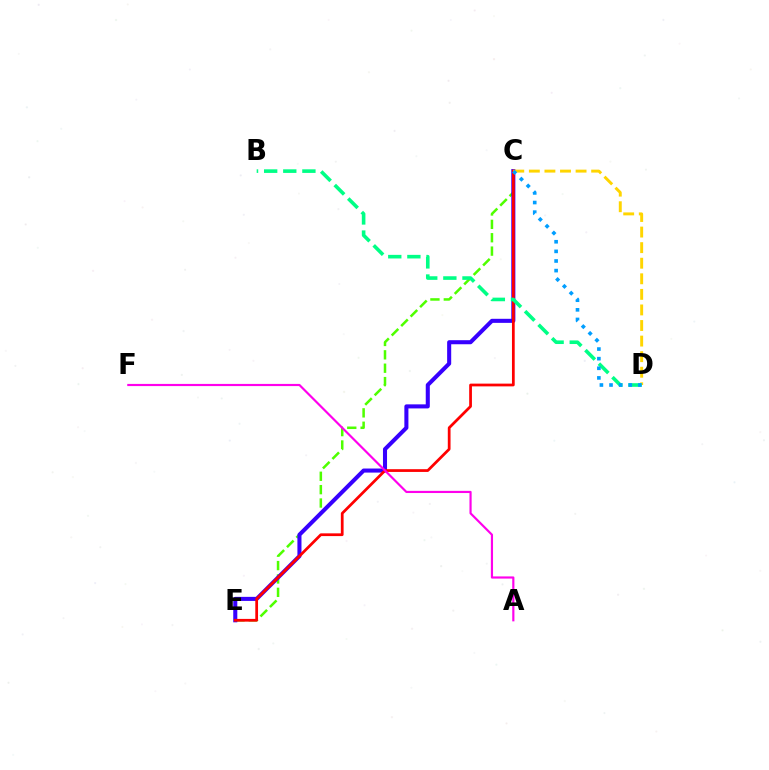{('C', 'E'): [{'color': '#4fff00', 'line_style': 'dashed', 'thickness': 1.82}, {'color': '#3700ff', 'line_style': 'solid', 'thickness': 2.92}, {'color': '#ff0000', 'line_style': 'solid', 'thickness': 1.98}], ('C', 'D'): [{'color': '#ffd500', 'line_style': 'dashed', 'thickness': 2.12}, {'color': '#009eff', 'line_style': 'dotted', 'thickness': 2.61}], ('A', 'F'): [{'color': '#ff00ed', 'line_style': 'solid', 'thickness': 1.56}], ('B', 'D'): [{'color': '#00ff86', 'line_style': 'dashed', 'thickness': 2.6}]}